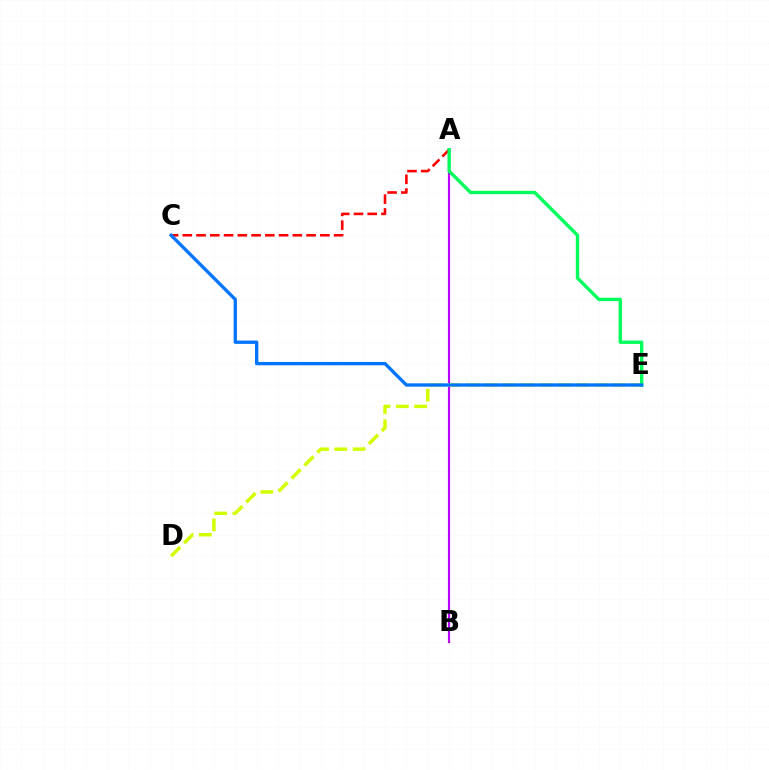{('A', 'B'): [{'color': '#b900ff', 'line_style': 'solid', 'thickness': 1.55}], ('D', 'E'): [{'color': '#d1ff00', 'line_style': 'dashed', 'thickness': 2.49}], ('A', 'C'): [{'color': '#ff0000', 'line_style': 'dashed', 'thickness': 1.87}], ('A', 'E'): [{'color': '#00ff5c', 'line_style': 'solid', 'thickness': 2.43}], ('C', 'E'): [{'color': '#0074ff', 'line_style': 'solid', 'thickness': 2.4}]}